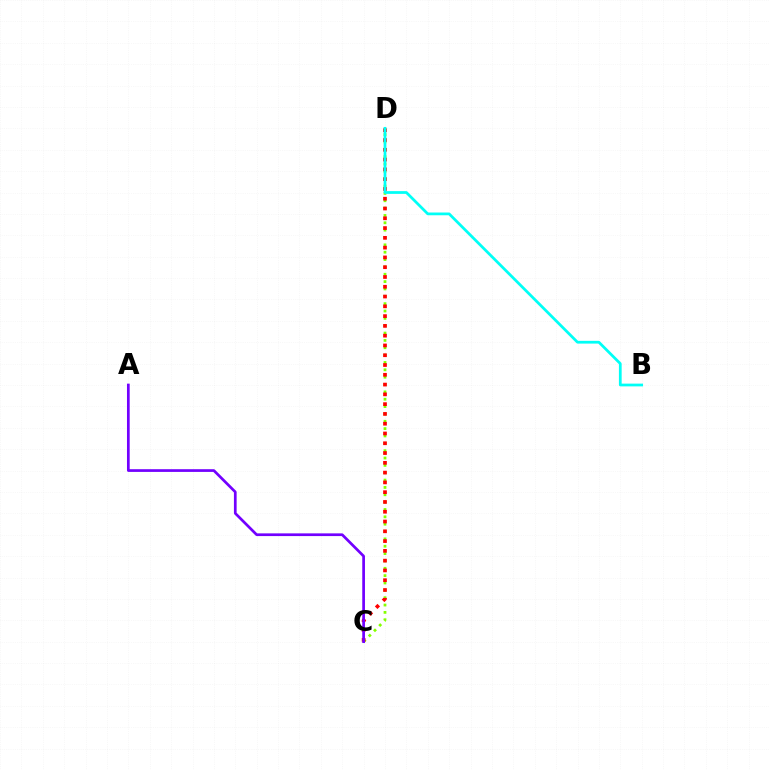{('C', 'D'): [{'color': '#84ff00', 'line_style': 'dotted', 'thickness': 2.0}, {'color': '#ff0000', 'line_style': 'dotted', 'thickness': 2.66}], ('A', 'C'): [{'color': '#7200ff', 'line_style': 'solid', 'thickness': 1.95}], ('B', 'D'): [{'color': '#00fff6', 'line_style': 'solid', 'thickness': 1.98}]}